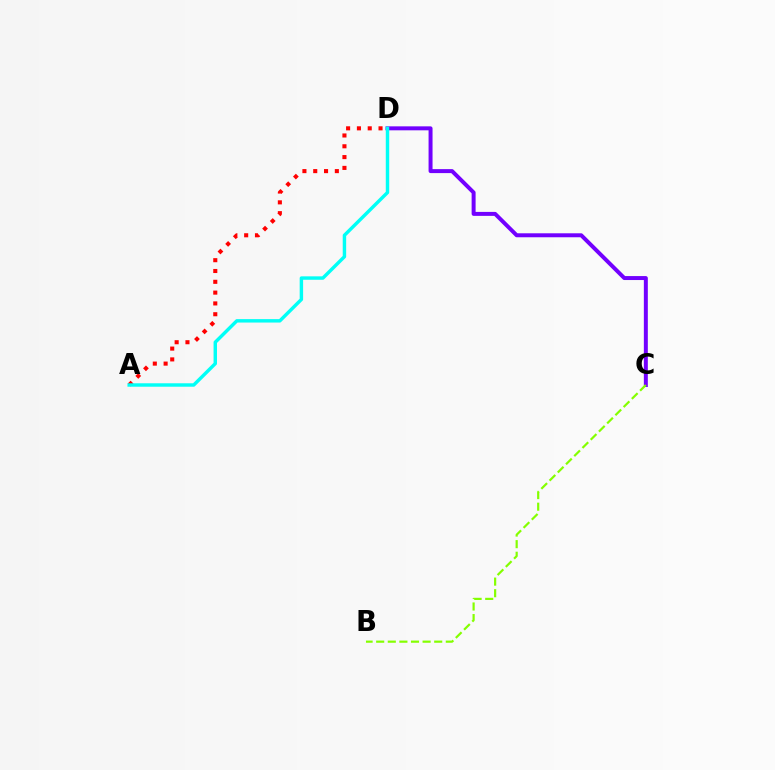{('C', 'D'): [{'color': '#7200ff', 'line_style': 'solid', 'thickness': 2.86}], ('A', 'D'): [{'color': '#ff0000', 'line_style': 'dotted', 'thickness': 2.94}, {'color': '#00fff6', 'line_style': 'solid', 'thickness': 2.47}], ('B', 'C'): [{'color': '#84ff00', 'line_style': 'dashed', 'thickness': 1.58}]}